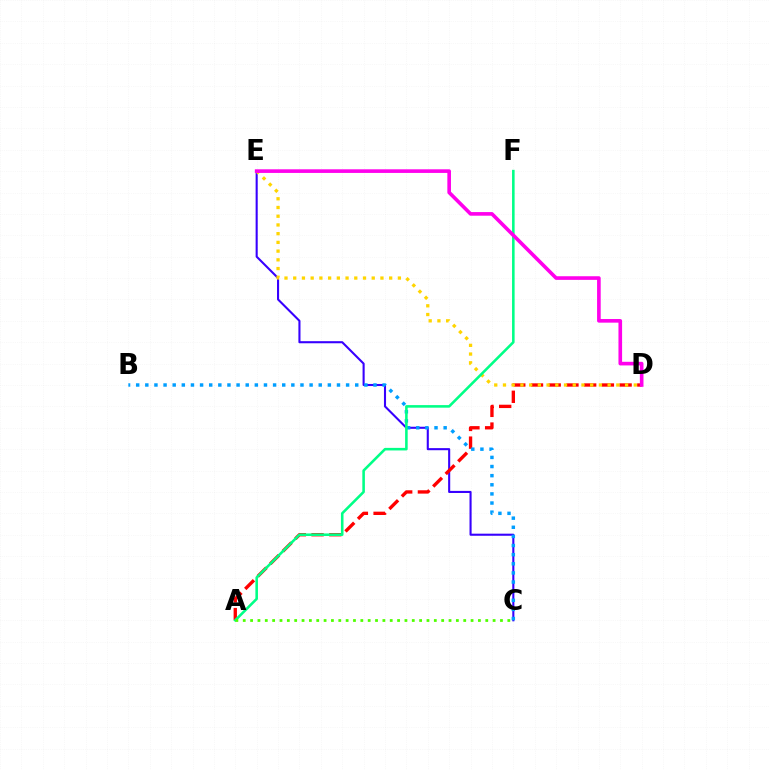{('C', 'E'): [{'color': '#3700ff', 'line_style': 'solid', 'thickness': 1.5}], ('A', 'D'): [{'color': '#ff0000', 'line_style': 'dashed', 'thickness': 2.41}], ('B', 'C'): [{'color': '#009eff', 'line_style': 'dotted', 'thickness': 2.48}], ('D', 'E'): [{'color': '#ffd500', 'line_style': 'dotted', 'thickness': 2.37}, {'color': '#ff00ed', 'line_style': 'solid', 'thickness': 2.61}], ('A', 'F'): [{'color': '#00ff86', 'line_style': 'solid', 'thickness': 1.85}], ('A', 'C'): [{'color': '#4fff00', 'line_style': 'dotted', 'thickness': 2.0}]}